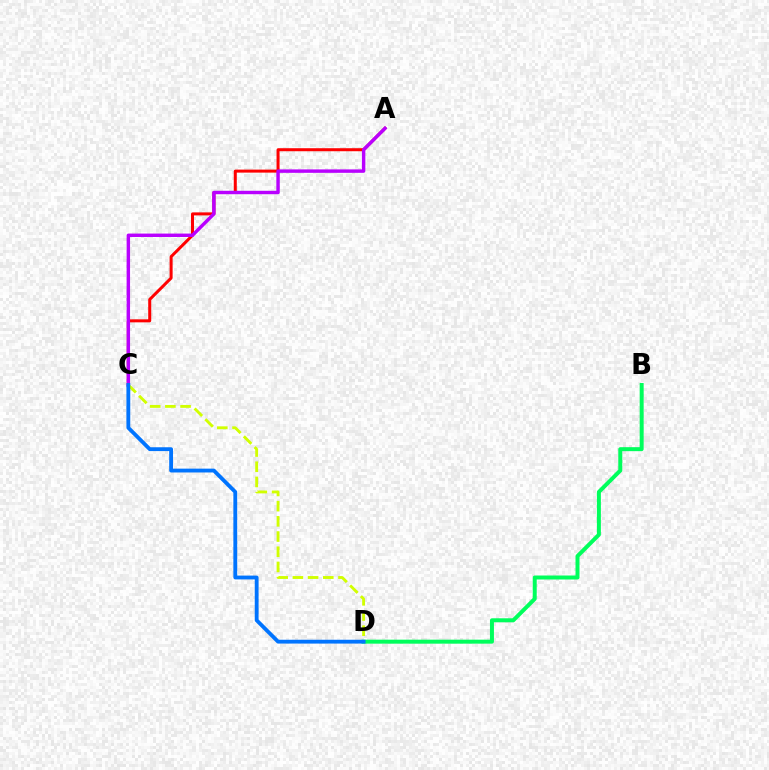{('A', 'C'): [{'color': '#ff0000', 'line_style': 'solid', 'thickness': 2.17}, {'color': '#b900ff', 'line_style': 'solid', 'thickness': 2.47}], ('B', 'D'): [{'color': '#00ff5c', 'line_style': 'solid', 'thickness': 2.87}], ('C', 'D'): [{'color': '#d1ff00', 'line_style': 'dashed', 'thickness': 2.06}, {'color': '#0074ff', 'line_style': 'solid', 'thickness': 2.76}]}